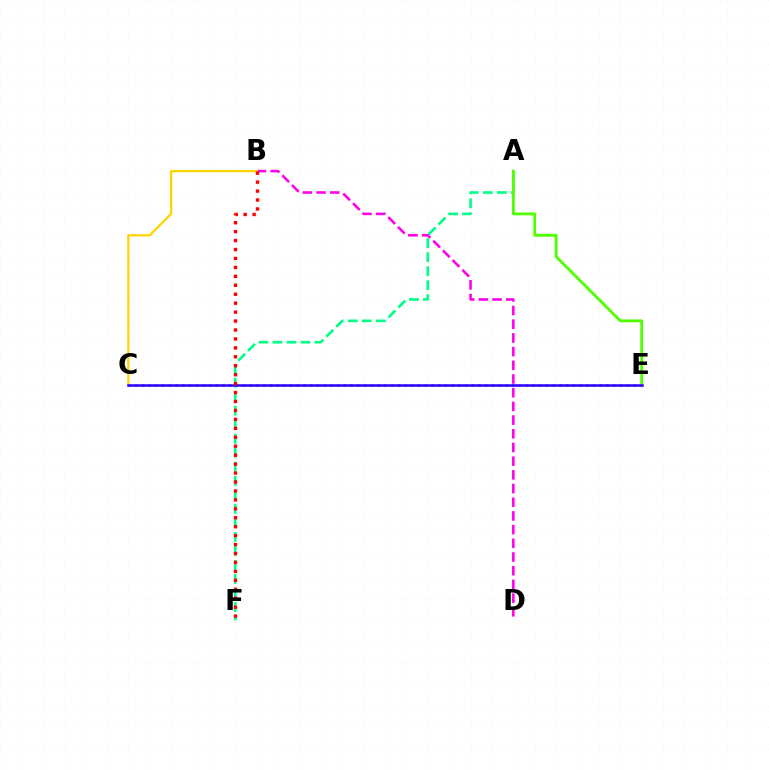{('B', 'D'): [{'color': '#ff00ed', 'line_style': 'dashed', 'thickness': 1.86}], ('B', 'C'): [{'color': '#ffd500', 'line_style': 'solid', 'thickness': 1.64}], ('C', 'E'): [{'color': '#009eff', 'line_style': 'dotted', 'thickness': 1.83}, {'color': '#3700ff', 'line_style': 'solid', 'thickness': 1.82}], ('A', 'F'): [{'color': '#00ff86', 'line_style': 'dashed', 'thickness': 1.9}], ('A', 'E'): [{'color': '#4fff00', 'line_style': 'solid', 'thickness': 2.03}], ('B', 'F'): [{'color': '#ff0000', 'line_style': 'dotted', 'thickness': 2.43}]}